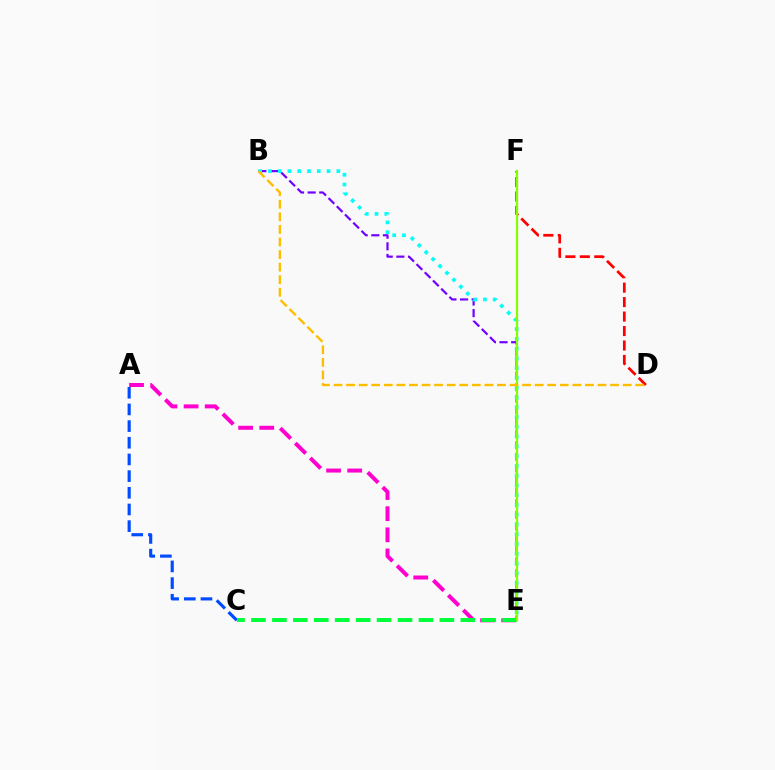{('B', 'E'): [{'color': '#7200ff', 'line_style': 'dashed', 'thickness': 1.58}, {'color': '#00fff6', 'line_style': 'dotted', 'thickness': 2.65}], ('A', 'C'): [{'color': '#004bff', 'line_style': 'dashed', 'thickness': 2.26}], ('A', 'E'): [{'color': '#ff00cf', 'line_style': 'dashed', 'thickness': 2.87}], ('D', 'F'): [{'color': '#ff0000', 'line_style': 'dashed', 'thickness': 1.97}], ('C', 'E'): [{'color': '#00ff39', 'line_style': 'dashed', 'thickness': 2.84}], ('E', 'F'): [{'color': '#84ff00', 'line_style': 'solid', 'thickness': 1.6}], ('B', 'D'): [{'color': '#ffbd00', 'line_style': 'dashed', 'thickness': 1.71}]}